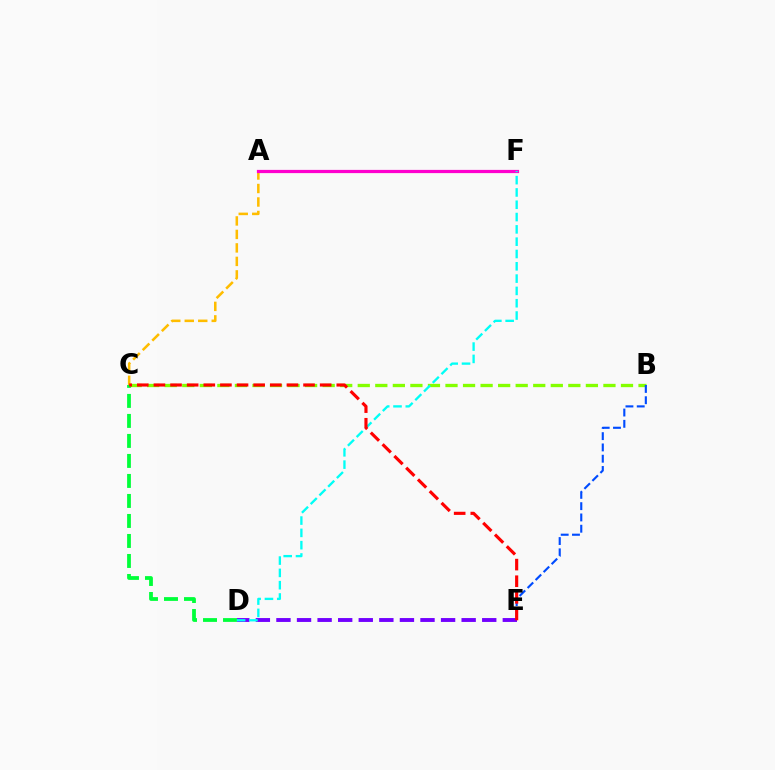{('B', 'C'): [{'color': '#84ff00', 'line_style': 'dashed', 'thickness': 2.38}], ('A', 'C'): [{'color': '#ffbd00', 'line_style': 'dashed', 'thickness': 1.83}], ('D', 'E'): [{'color': '#7200ff', 'line_style': 'dashed', 'thickness': 2.8}], ('A', 'F'): [{'color': '#ff00cf', 'line_style': 'solid', 'thickness': 2.32}], ('C', 'D'): [{'color': '#00ff39', 'line_style': 'dashed', 'thickness': 2.72}], ('D', 'F'): [{'color': '#00fff6', 'line_style': 'dashed', 'thickness': 1.67}], ('B', 'E'): [{'color': '#004bff', 'line_style': 'dashed', 'thickness': 1.53}], ('C', 'E'): [{'color': '#ff0000', 'line_style': 'dashed', 'thickness': 2.26}]}